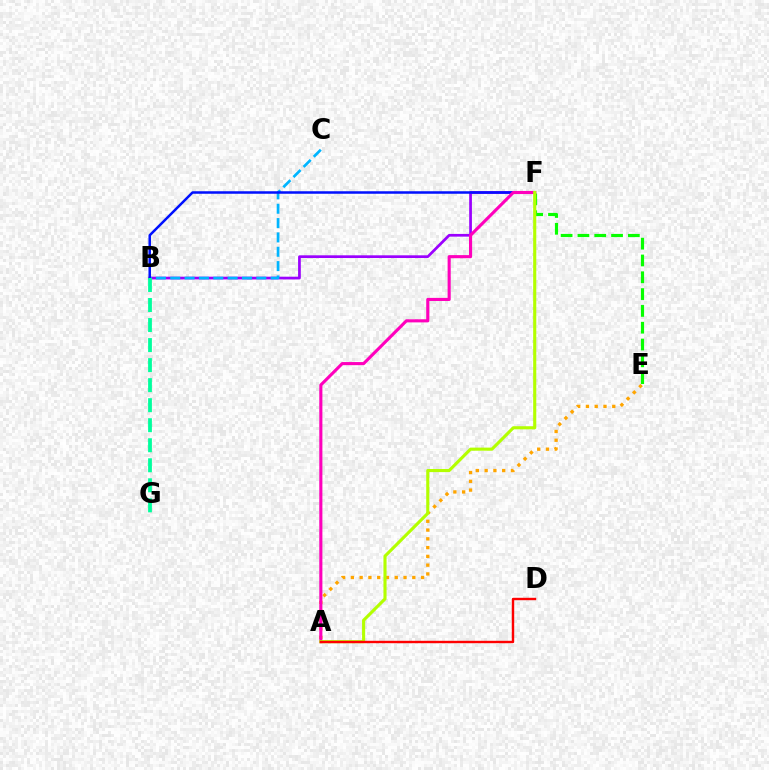{('B', 'F'): [{'color': '#9b00ff', 'line_style': 'solid', 'thickness': 1.96}, {'color': '#0010ff', 'line_style': 'solid', 'thickness': 1.8}], ('E', 'F'): [{'color': '#08ff00', 'line_style': 'dashed', 'thickness': 2.28}], ('A', 'E'): [{'color': '#ffa500', 'line_style': 'dotted', 'thickness': 2.38}], ('B', 'C'): [{'color': '#00b5ff', 'line_style': 'dashed', 'thickness': 1.95}], ('A', 'F'): [{'color': '#ff00bd', 'line_style': 'solid', 'thickness': 2.24}, {'color': '#b3ff00', 'line_style': 'solid', 'thickness': 2.24}], ('B', 'G'): [{'color': '#00ff9d', 'line_style': 'dashed', 'thickness': 2.72}], ('A', 'D'): [{'color': '#ff0000', 'line_style': 'solid', 'thickness': 1.73}]}